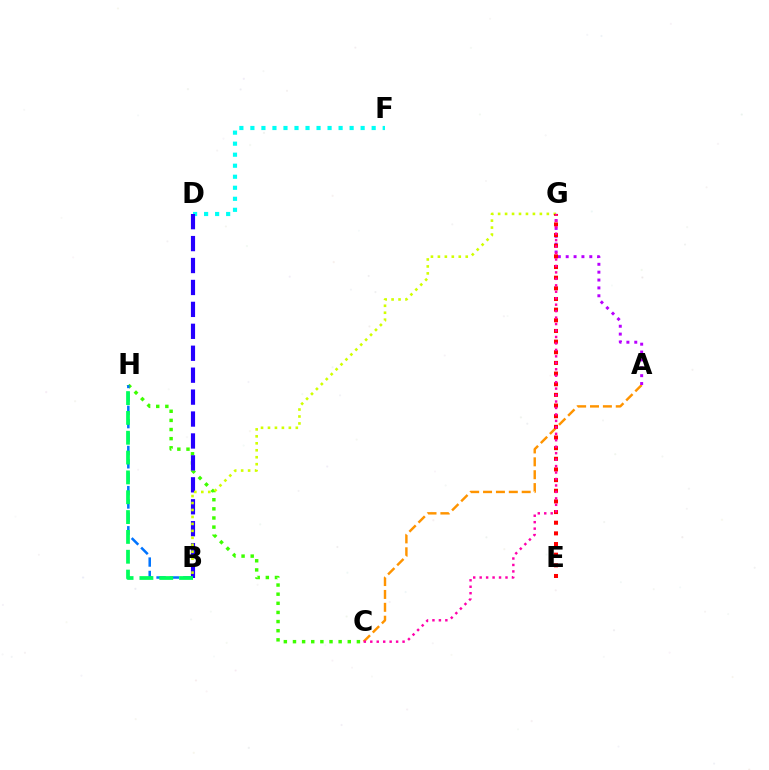{('D', 'F'): [{'color': '#00fff6', 'line_style': 'dotted', 'thickness': 3.0}], ('C', 'H'): [{'color': '#3dff00', 'line_style': 'dotted', 'thickness': 2.48}], ('B', 'H'): [{'color': '#0074ff', 'line_style': 'dashed', 'thickness': 1.82}, {'color': '#00ff5c', 'line_style': 'dashed', 'thickness': 2.69}], ('A', 'C'): [{'color': '#ff9400', 'line_style': 'dashed', 'thickness': 1.75}], ('B', 'D'): [{'color': '#2500ff', 'line_style': 'dashed', 'thickness': 2.98}], ('B', 'G'): [{'color': '#d1ff00', 'line_style': 'dotted', 'thickness': 1.89}], ('A', 'G'): [{'color': '#b900ff', 'line_style': 'dotted', 'thickness': 2.14}], ('E', 'G'): [{'color': '#ff0000', 'line_style': 'dotted', 'thickness': 2.89}], ('C', 'G'): [{'color': '#ff00ac', 'line_style': 'dotted', 'thickness': 1.75}]}